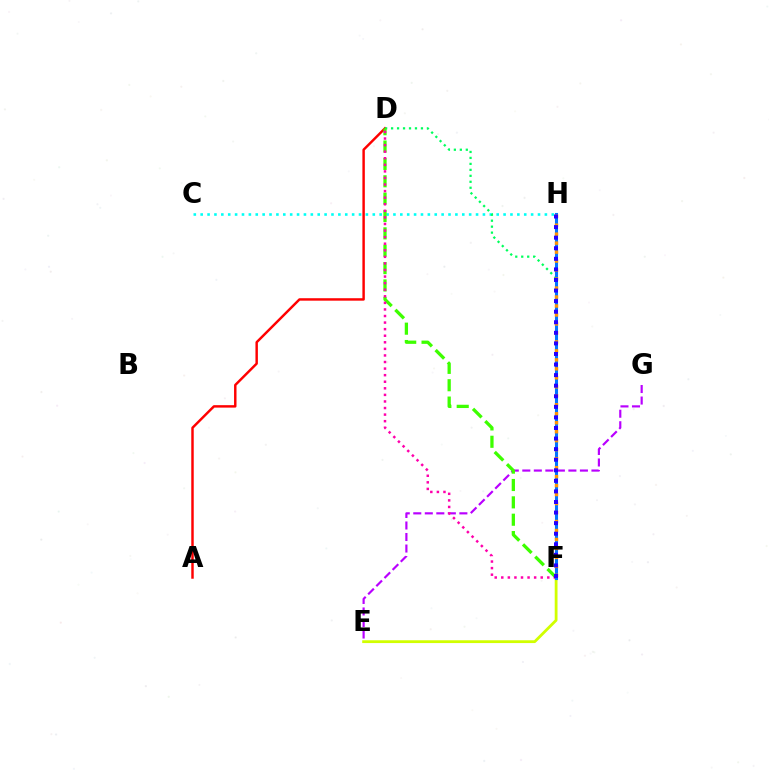{('A', 'D'): [{'color': '#ff0000', 'line_style': 'solid', 'thickness': 1.76}], ('E', 'F'): [{'color': '#d1ff00', 'line_style': 'solid', 'thickness': 2.02}], ('C', 'H'): [{'color': '#00fff6', 'line_style': 'dotted', 'thickness': 1.87}], ('E', 'G'): [{'color': '#b900ff', 'line_style': 'dashed', 'thickness': 1.57}], ('D', 'F'): [{'color': '#00ff5c', 'line_style': 'dotted', 'thickness': 1.62}, {'color': '#3dff00', 'line_style': 'dashed', 'thickness': 2.36}, {'color': '#ff00ac', 'line_style': 'dotted', 'thickness': 1.79}], ('F', 'H'): [{'color': '#0074ff', 'line_style': 'solid', 'thickness': 2.2}, {'color': '#ff9400', 'line_style': 'dotted', 'thickness': 2.44}, {'color': '#2500ff', 'line_style': 'dotted', 'thickness': 2.87}]}